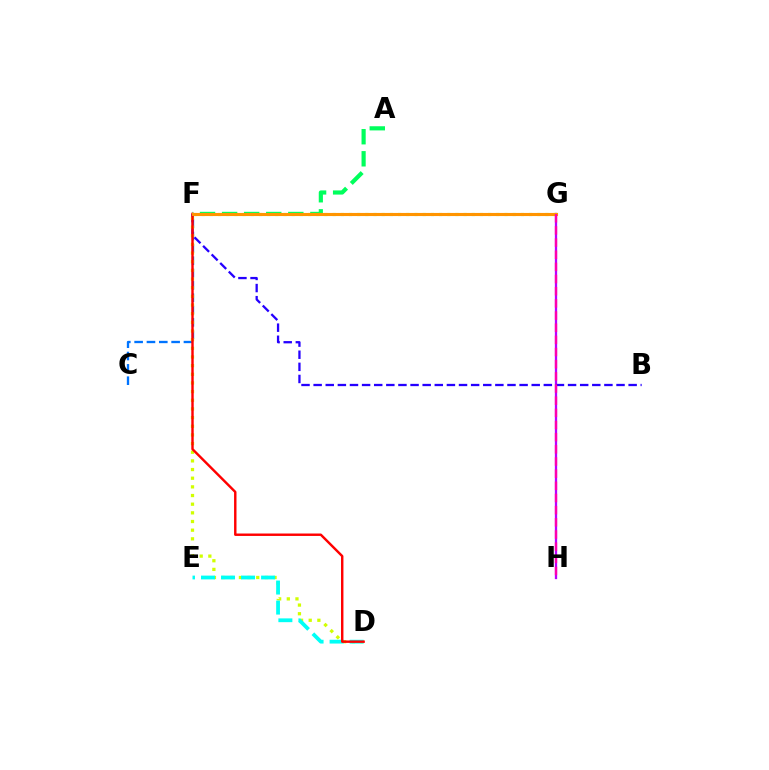{('G', 'H'): [{'color': '#b900ff', 'line_style': 'solid', 'thickness': 1.65}, {'color': '#ff00ac', 'line_style': 'dashed', 'thickness': 1.65}], ('C', 'F'): [{'color': '#0074ff', 'line_style': 'dashed', 'thickness': 1.68}], ('A', 'F'): [{'color': '#00ff5c', 'line_style': 'dashed', 'thickness': 3.0}], ('F', 'G'): [{'color': '#3dff00', 'line_style': 'dotted', 'thickness': 2.22}, {'color': '#ff9400', 'line_style': 'solid', 'thickness': 2.24}], ('B', 'F'): [{'color': '#2500ff', 'line_style': 'dashed', 'thickness': 1.65}], ('D', 'F'): [{'color': '#d1ff00', 'line_style': 'dotted', 'thickness': 2.35}, {'color': '#ff0000', 'line_style': 'solid', 'thickness': 1.75}], ('D', 'E'): [{'color': '#00fff6', 'line_style': 'dashed', 'thickness': 2.72}]}